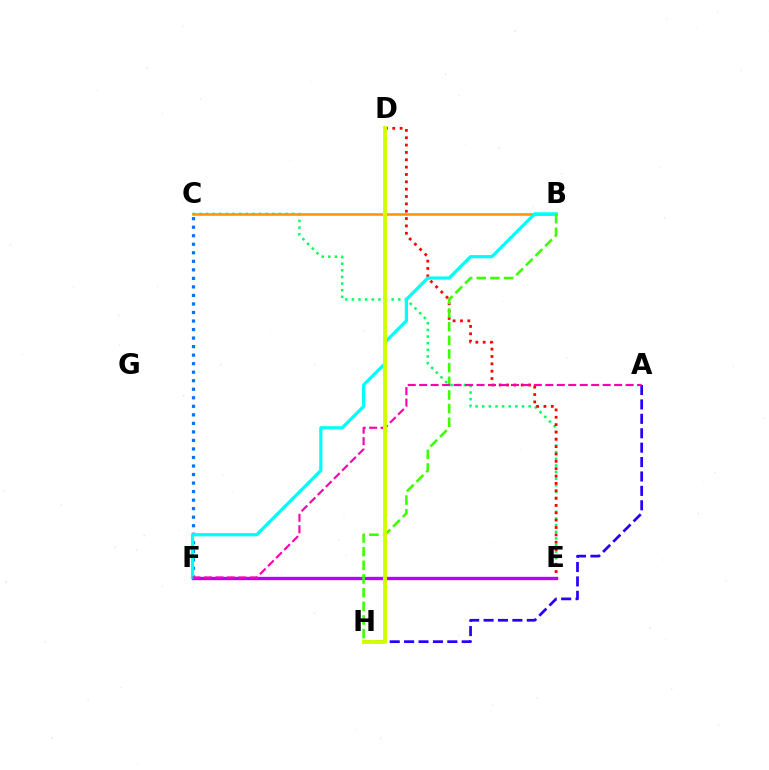{('C', 'F'): [{'color': '#0074ff', 'line_style': 'dotted', 'thickness': 2.32}], ('C', 'E'): [{'color': '#00ff5c', 'line_style': 'dotted', 'thickness': 1.8}], ('B', 'C'): [{'color': '#ff9400', 'line_style': 'solid', 'thickness': 1.83}], ('E', 'F'): [{'color': '#b900ff', 'line_style': 'solid', 'thickness': 2.4}], ('A', 'H'): [{'color': '#2500ff', 'line_style': 'dashed', 'thickness': 1.96}], ('D', 'E'): [{'color': '#ff0000', 'line_style': 'dotted', 'thickness': 2.0}], ('B', 'F'): [{'color': '#00fff6', 'line_style': 'solid', 'thickness': 2.31}], ('B', 'H'): [{'color': '#3dff00', 'line_style': 'dashed', 'thickness': 1.85}], ('A', 'F'): [{'color': '#ff00ac', 'line_style': 'dashed', 'thickness': 1.56}], ('D', 'H'): [{'color': '#d1ff00', 'line_style': 'solid', 'thickness': 2.79}]}